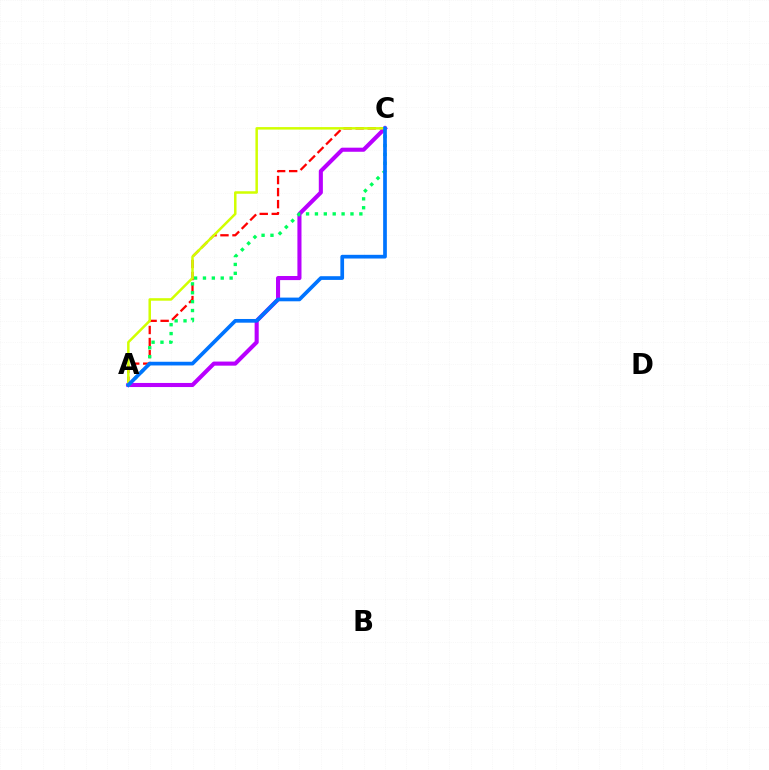{('A', 'C'): [{'color': '#ff0000', 'line_style': 'dashed', 'thickness': 1.63}, {'color': '#b900ff', 'line_style': 'solid', 'thickness': 2.94}, {'color': '#00ff5c', 'line_style': 'dotted', 'thickness': 2.41}, {'color': '#d1ff00', 'line_style': 'solid', 'thickness': 1.8}, {'color': '#0074ff', 'line_style': 'solid', 'thickness': 2.67}]}